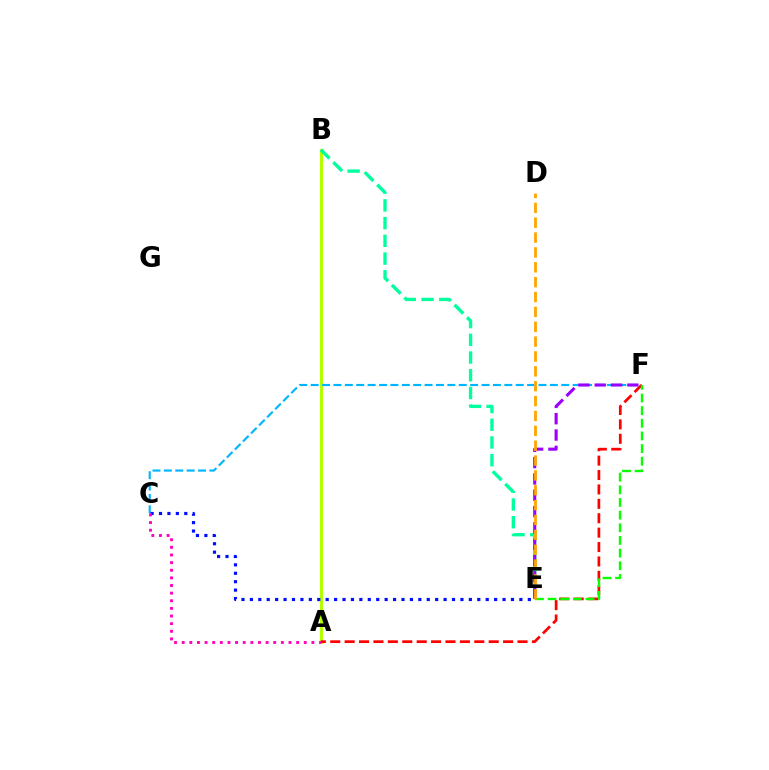{('A', 'B'): [{'color': '#b3ff00', 'line_style': 'solid', 'thickness': 2.2}], ('B', 'E'): [{'color': '#00ff9d', 'line_style': 'dashed', 'thickness': 2.41}], ('A', 'F'): [{'color': '#ff0000', 'line_style': 'dashed', 'thickness': 1.96}], ('C', 'F'): [{'color': '#00b5ff', 'line_style': 'dashed', 'thickness': 1.55}], ('E', 'F'): [{'color': '#9b00ff', 'line_style': 'dashed', 'thickness': 2.22}, {'color': '#08ff00', 'line_style': 'dashed', 'thickness': 1.72}], ('D', 'E'): [{'color': '#ffa500', 'line_style': 'dashed', 'thickness': 2.02}], ('C', 'E'): [{'color': '#0010ff', 'line_style': 'dotted', 'thickness': 2.29}], ('A', 'C'): [{'color': '#ff00bd', 'line_style': 'dotted', 'thickness': 2.07}]}